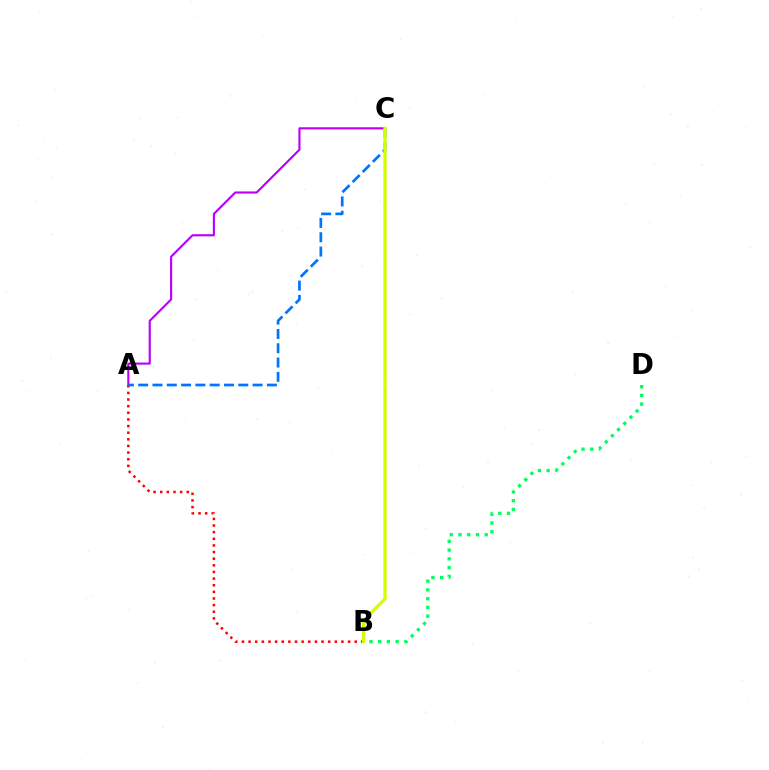{('A', 'C'): [{'color': '#b900ff', 'line_style': 'solid', 'thickness': 1.54}, {'color': '#0074ff', 'line_style': 'dashed', 'thickness': 1.94}], ('B', 'D'): [{'color': '#00ff5c', 'line_style': 'dotted', 'thickness': 2.37}], ('A', 'B'): [{'color': '#ff0000', 'line_style': 'dotted', 'thickness': 1.8}], ('B', 'C'): [{'color': '#d1ff00', 'line_style': 'solid', 'thickness': 2.36}]}